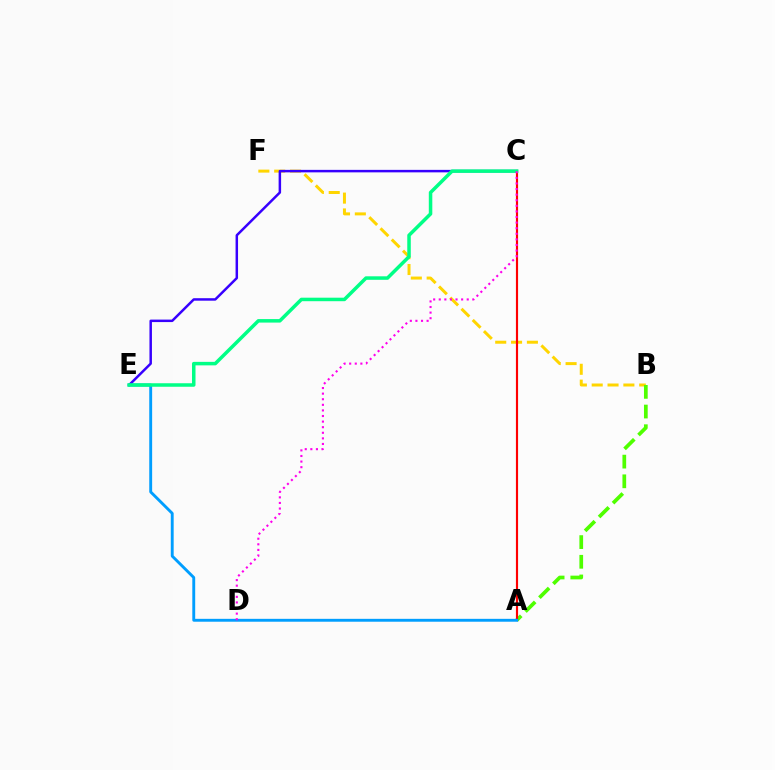{('B', 'F'): [{'color': '#ffd500', 'line_style': 'dashed', 'thickness': 2.15}], ('C', 'E'): [{'color': '#3700ff', 'line_style': 'solid', 'thickness': 1.79}, {'color': '#00ff86', 'line_style': 'solid', 'thickness': 2.52}], ('A', 'B'): [{'color': '#4fff00', 'line_style': 'dashed', 'thickness': 2.67}], ('A', 'C'): [{'color': '#ff0000', 'line_style': 'solid', 'thickness': 1.55}], ('A', 'E'): [{'color': '#009eff', 'line_style': 'solid', 'thickness': 2.08}], ('C', 'D'): [{'color': '#ff00ed', 'line_style': 'dotted', 'thickness': 1.52}]}